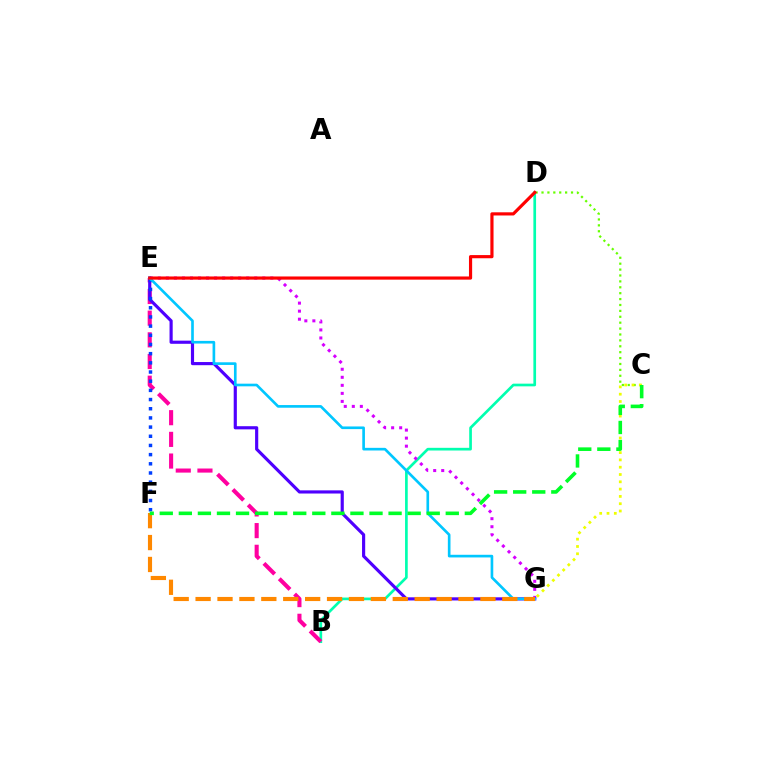{('B', 'D'): [{'color': '#00ffaf', 'line_style': 'solid', 'thickness': 1.93}], ('C', 'D'): [{'color': '#66ff00', 'line_style': 'dotted', 'thickness': 1.6}], ('E', 'G'): [{'color': '#d600ff', 'line_style': 'dotted', 'thickness': 2.18}, {'color': '#4f00ff', 'line_style': 'solid', 'thickness': 2.27}, {'color': '#00c7ff', 'line_style': 'solid', 'thickness': 1.91}], ('B', 'E'): [{'color': '#ff00a0', 'line_style': 'dashed', 'thickness': 2.94}], ('C', 'G'): [{'color': '#eeff00', 'line_style': 'dotted', 'thickness': 1.98}], ('E', 'F'): [{'color': '#003fff', 'line_style': 'dotted', 'thickness': 2.49}], ('D', 'E'): [{'color': '#ff0000', 'line_style': 'solid', 'thickness': 2.28}], ('F', 'G'): [{'color': '#ff8800', 'line_style': 'dashed', 'thickness': 2.98}], ('C', 'F'): [{'color': '#00ff27', 'line_style': 'dashed', 'thickness': 2.59}]}